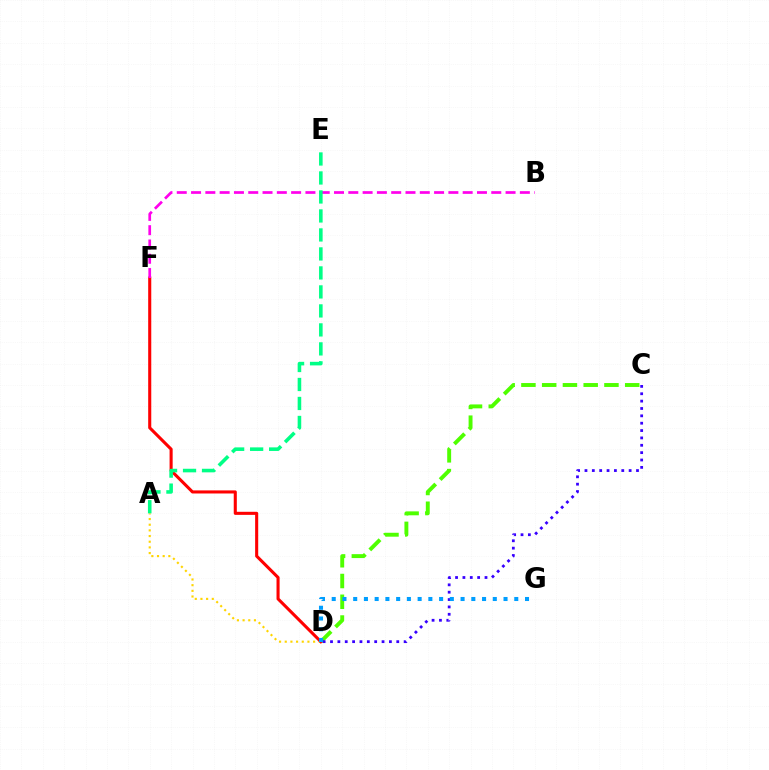{('A', 'D'): [{'color': '#ffd500', 'line_style': 'dotted', 'thickness': 1.54}], ('C', 'D'): [{'color': '#4fff00', 'line_style': 'dashed', 'thickness': 2.82}, {'color': '#3700ff', 'line_style': 'dotted', 'thickness': 2.0}], ('D', 'F'): [{'color': '#ff0000', 'line_style': 'solid', 'thickness': 2.22}], ('B', 'F'): [{'color': '#ff00ed', 'line_style': 'dashed', 'thickness': 1.94}], ('A', 'E'): [{'color': '#00ff86', 'line_style': 'dashed', 'thickness': 2.58}], ('D', 'G'): [{'color': '#009eff', 'line_style': 'dotted', 'thickness': 2.92}]}